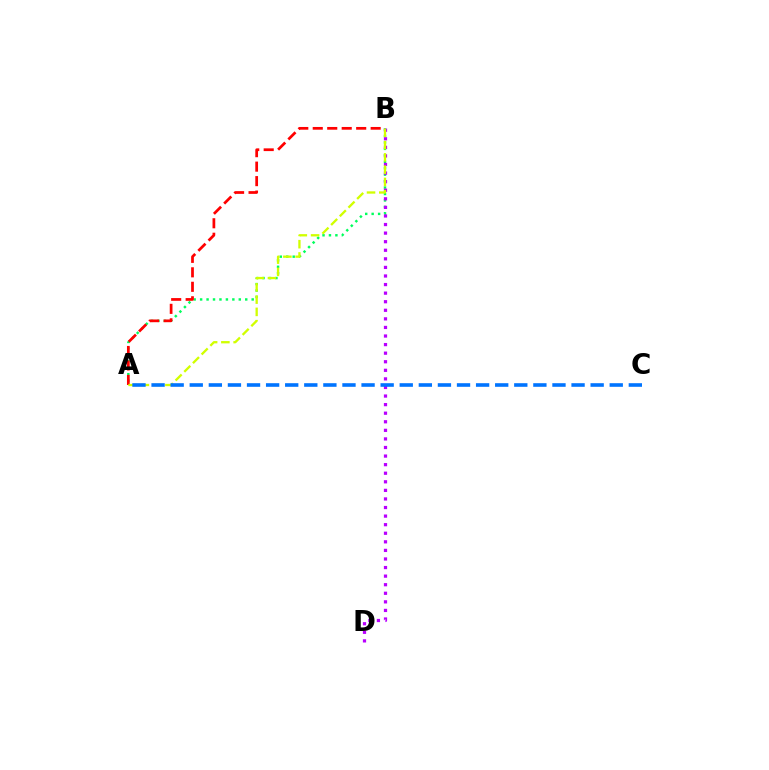{('A', 'B'): [{'color': '#00ff5c', 'line_style': 'dotted', 'thickness': 1.75}, {'color': '#ff0000', 'line_style': 'dashed', 'thickness': 1.97}, {'color': '#d1ff00', 'line_style': 'dashed', 'thickness': 1.67}], ('B', 'D'): [{'color': '#b900ff', 'line_style': 'dotted', 'thickness': 2.33}], ('A', 'C'): [{'color': '#0074ff', 'line_style': 'dashed', 'thickness': 2.59}]}